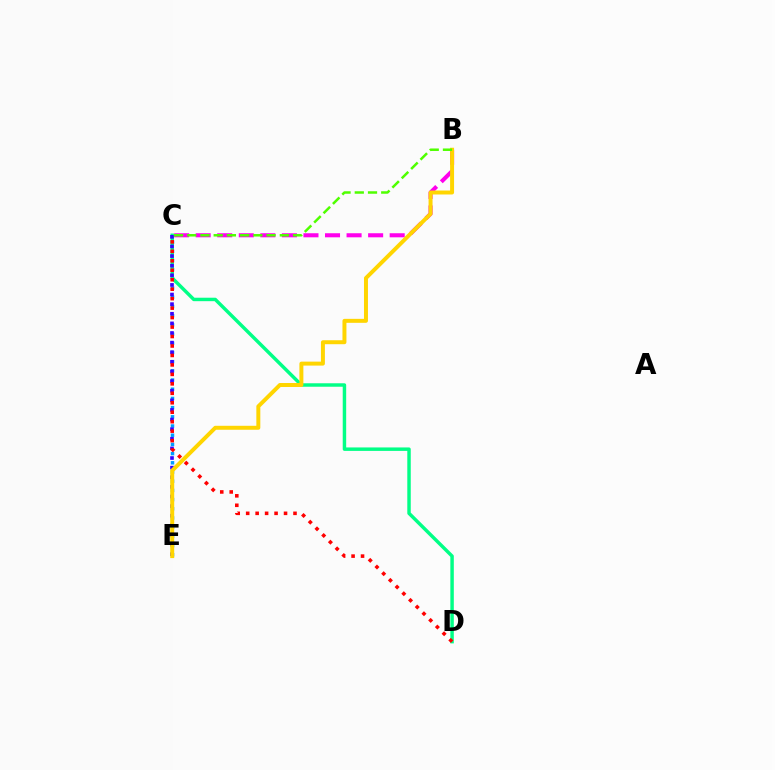{('B', 'C'): [{'color': '#ff00ed', 'line_style': 'dashed', 'thickness': 2.93}, {'color': '#4fff00', 'line_style': 'dashed', 'thickness': 1.8}], ('C', 'E'): [{'color': '#009eff', 'line_style': 'dotted', 'thickness': 2.5}, {'color': '#3700ff', 'line_style': 'dotted', 'thickness': 2.61}], ('C', 'D'): [{'color': '#00ff86', 'line_style': 'solid', 'thickness': 2.49}, {'color': '#ff0000', 'line_style': 'dotted', 'thickness': 2.57}], ('B', 'E'): [{'color': '#ffd500', 'line_style': 'solid', 'thickness': 2.86}]}